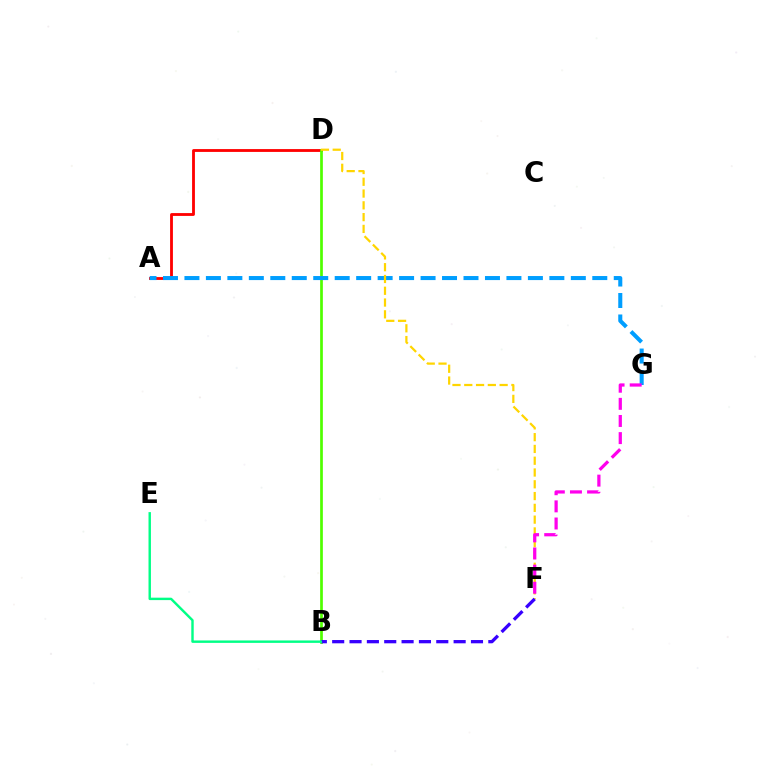{('A', 'D'): [{'color': '#ff0000', 'line_style': 'solid', 'thickness': 2.04}], ('B', 'D'): [{'color': '#4fff00', 'line_style': 'solid', 'thickness': 1.95}], ('A', 'G'): [{'color': '#009eff', 'line_style': 'dashed', 'thickness': 2.92}], ('D', 'F'): [{'color': '#ffd500', 'line_style': 'dashed', 'thickness': 1.6}], ('B', 'F'): [{'color': '#3700ff', 'line_style': 'dashed', 'thickness': 2.36}], ('B', 'E'): [{'color': '#00ff86', 'line_style': 'solid', 'thickness': 1.75}], ('F', 'G'): [{'color': '#ff00ed', 'line_style': 'dashed', 'thickness': 2.33}]}